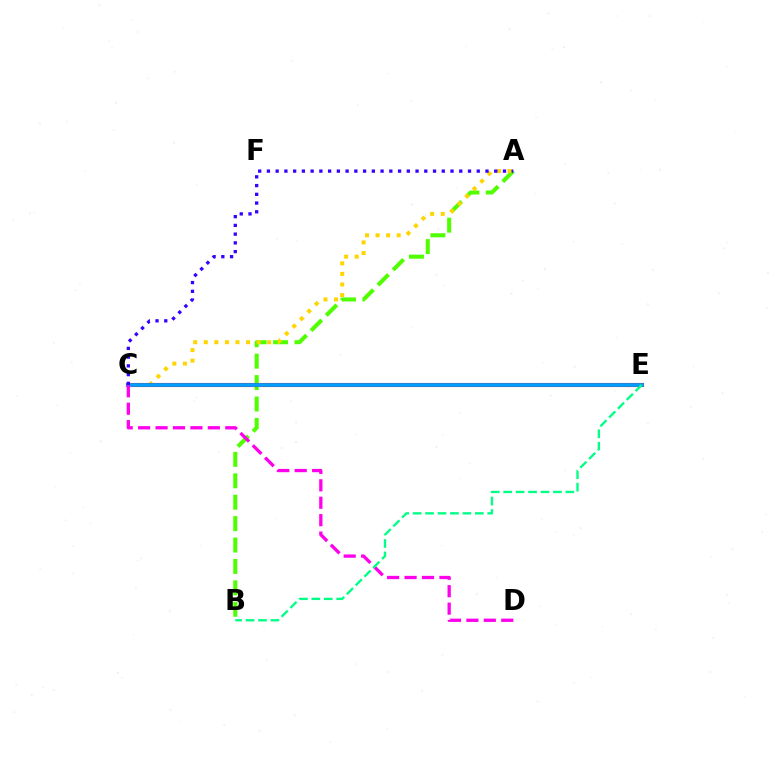{('A', 'B'): [{'color': '#4fff00', 'line_style': 'dashed', 'thickness': 2.91}], ('A', 'C'): [{'color': '#ffd500', 'line_style': 'dotted', 'thickness': 2.87}, {'color': '#3700ff', 'line_style': 'dotted', 'thickness': 2.38}], ('C', 'E'): [{'color': '#ff0000', 'line_style': 'solid', 'thickness': 2.95}, {'color': '#009eff', 'line_style': 'solid', 'thickness': 2.65}], ('C', 'D'): [{'color': '#ff00ed', 'line_style': 'dashed', 'thickness': 2.37}], ('B', 'E'): [{'color': '#00ff86', 'line_style': 'dashed', 'thickness': 1.69}]}